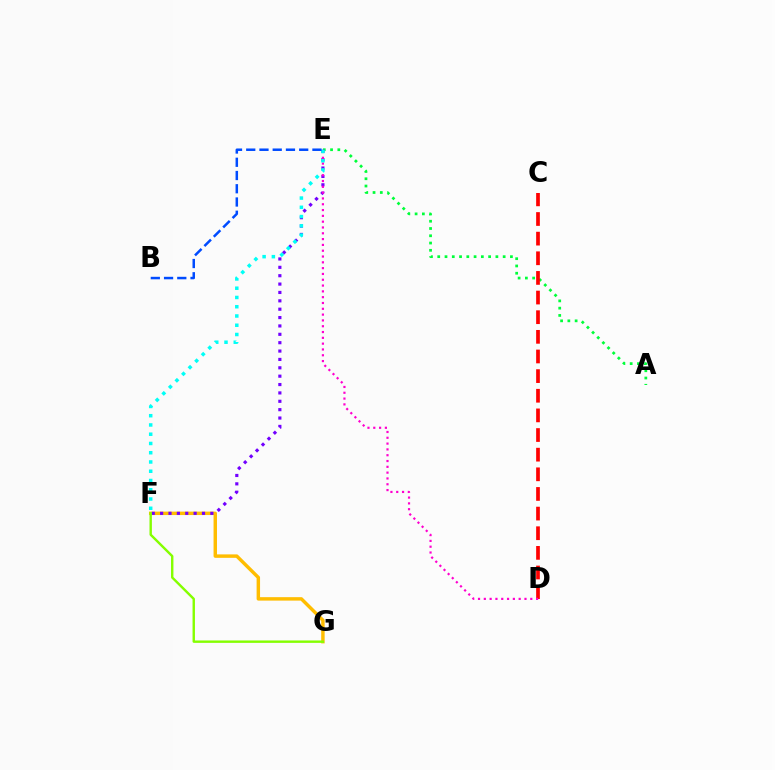{('F', 'G'): [{'color': '#ffbd00', 'line_style': 'solid', 'thickness': 2.48}, {'color': '#84ff00', 'line_style': 'solid', 'thickness': 1.73}], ('A', 'E'): [{'color': '#00ff39', 'line_style': 'dotted', 'thickness': 1.97}], ('E', 'F'): [{'color': '#7200ff', 'line_style': 'dotted', 'thickness': 2.27}, {'color': '#00fff6', 'line_style': 'dotted', 'thickness': 2.52}], ('C', 'D'): [{'color': '#ff0000', 'line_style': 'dashed', 'thickness': 2.67}], ('D', 'E'): [{'color': '#ff00cf', 'line_style': 'dotted', 'thickness': 1.58}], ('B', 'E'): [{'color': '#004bff', 'line_style': 'dashed', 'thickness': 1.8}]}